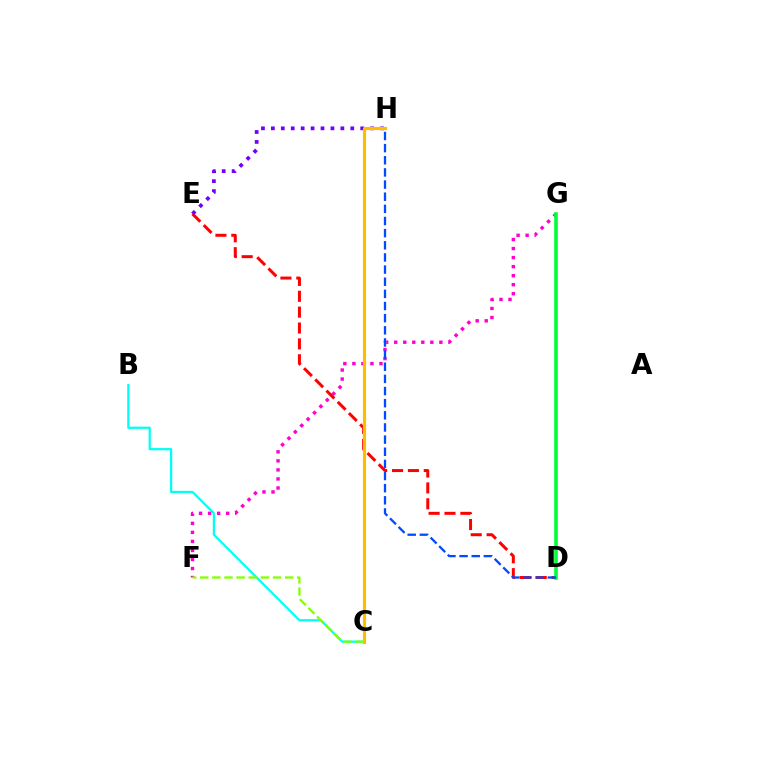{('B', 'C'): [{'color': '#00fff6', 'line_style': 'solid', 'thickness': 1.61}], ('F', 'G'): [{'color': '#ff00cf', 'line_style': 'dotted', 'thickness': 2.45}], ('D', 'E'): [{'color': '#ff0000', 'line_style': 'dashed', 'thickness': 2.16}], ('C', 'F'): [{'color': '#84ff00', 'line_style': 'dashed', 'thickness': 1.65}], ('D', 'G'): [{'color': '#00ff39', 'line_style': 'solid', 'thickness': 2.61}], ('E', 'H'): [{'color': '#7200ff', 'line_style': 'dotted', 'thickness': 2.7}], ('C', 'H'): [{'color': '#ffbd00', 'line_style': 'solid', 'thickness': 2.29}], ('D', 'H'): [{'color': '#004bff', 'line_style': 'dashed', 'thickness': 1.65}]}